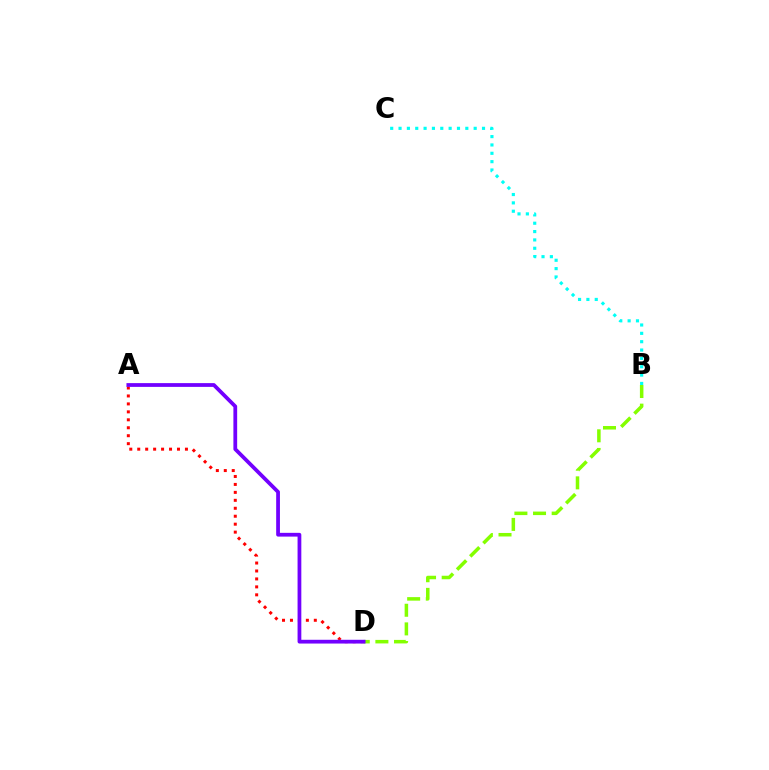{('B', 'C'): [{'color': '#00fff6', 'line_style': 'dotted', 'thickness': 2.27}], ('A', 'D'): [{'color': '#ff0000', 'line_style': 'dotted', 'thickness': 2.16}, {'color': '#7200ff', 'line_style': 'solid', 'thickness': 2.71}], ('B', 'D'): [{'color': '#84ff00', 'line_style': 'dashed', 'thickness': 2.53}]}